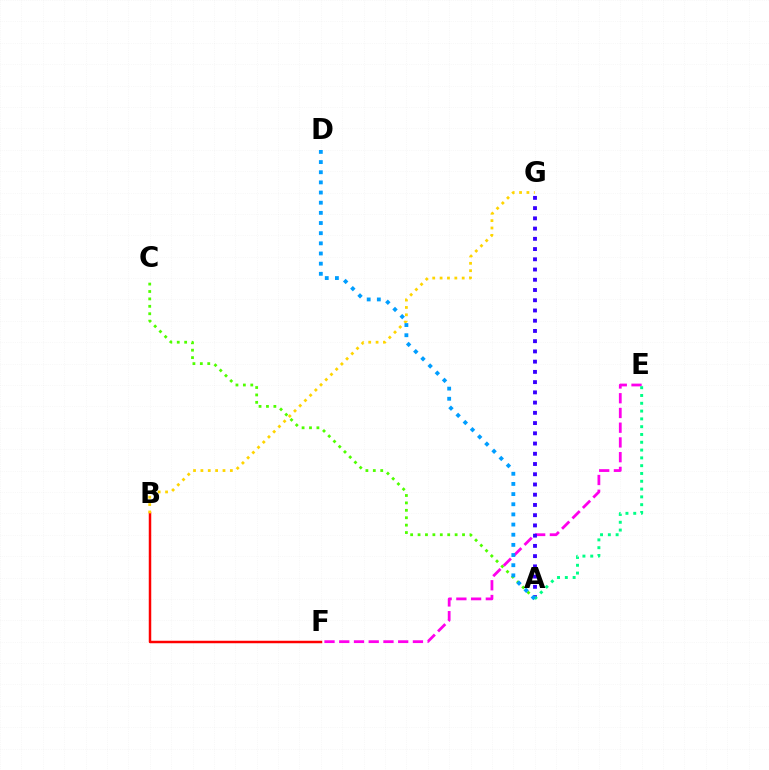{('B', 'F'): [{'color': '#ff0000', 'line_style': 'solid', 'thickness': 1.79}], ('B', 'G'): [{'color': '#ffd500', 'line_style': 'dotted', 'thickness': 2.0}], ('E', 'F'): [{'color': '#ff00ed', 'line_style': 'dashed', 'thickness': 2.0}], ('A', 'G'): [{'color': '#3700ff', 'line_style': 'dotted', 'thickness': 2.78}], ('A', 'E'): [{'color': '#00ff86', 'line_style': 'dotted', 'thickness': 2.12}], ('A', 'C'): [{'color': '#4fff00', 'line_style': 'dotted', 'thickness': 2.01}], ('A', 'D'): [{'color': '#009eff', 'line_style': 'dotted', 'thickness': 2.76}]}